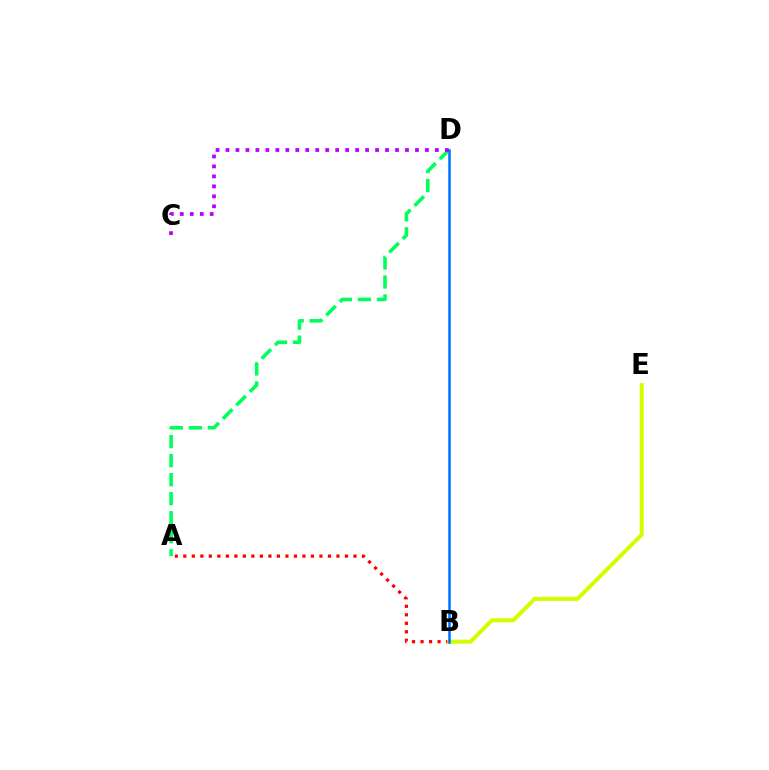{('A', 'B'): [{'color': '#ff0000', 'line_style': 'dotted', 'thickness': 2.31}], ('B', 'E'): [{'color': '#d1ff00', 'line_style': 'solid', 'thickness': 2.92}], ('A', 'D'): [{'color': '#00ff5c', 'line_style': 'dashed', 'thickness': 2.58}], ('B', 'D'): [{'color': '#0074ff', 'line_style': 'solid', 'thickness': 1.83}], ('C', 'D'): [{'color': '#b900ff', 'line_style': 'dotted', 'thickness': 2.71}]}